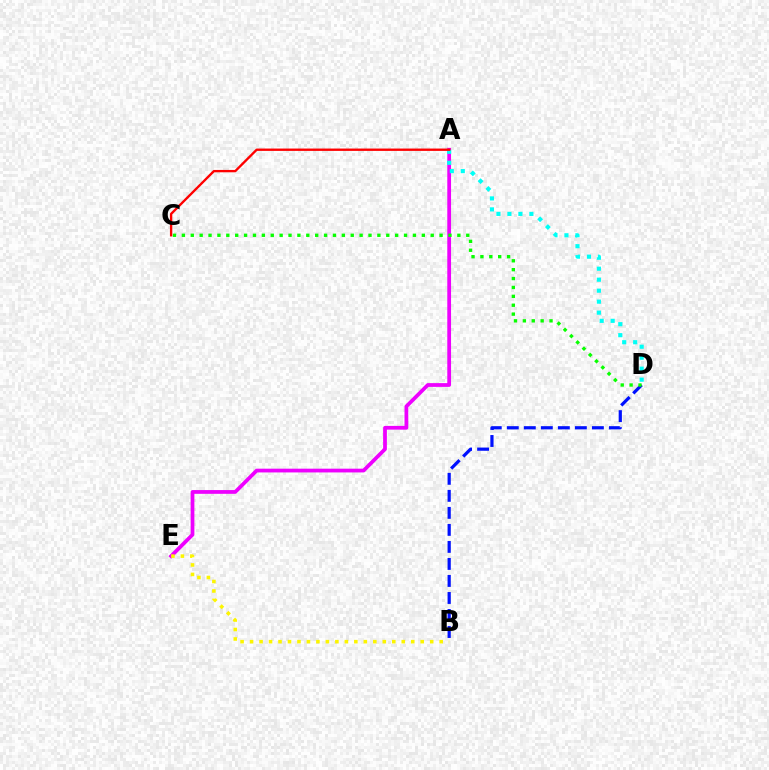{('A', 'E'): [{'color': '#ee00ff', 'line_style': 'solid', 'thickness': 2.7}], ('B', 'D'): [{'color': '#0010ff', 'line_style': 'dashed', 'thickness': 2.31}], ('B', 'E'): [{'color': '#fcf500', 'line_style': 'dotted', 'thickness': 2.58}], ('A', 'D'): [{'color': '#00fff6', 'line_style': 'dotted', 'thickness': 2.98}], ('C', 'D'): [{'color': '#08ff00', 'line_style': 'dotted', 'thickness': 2.41}], ('A', 'C'): [{'color': '#ff0000', 'line_style': 'solid', 'thickness': 1.69}]}